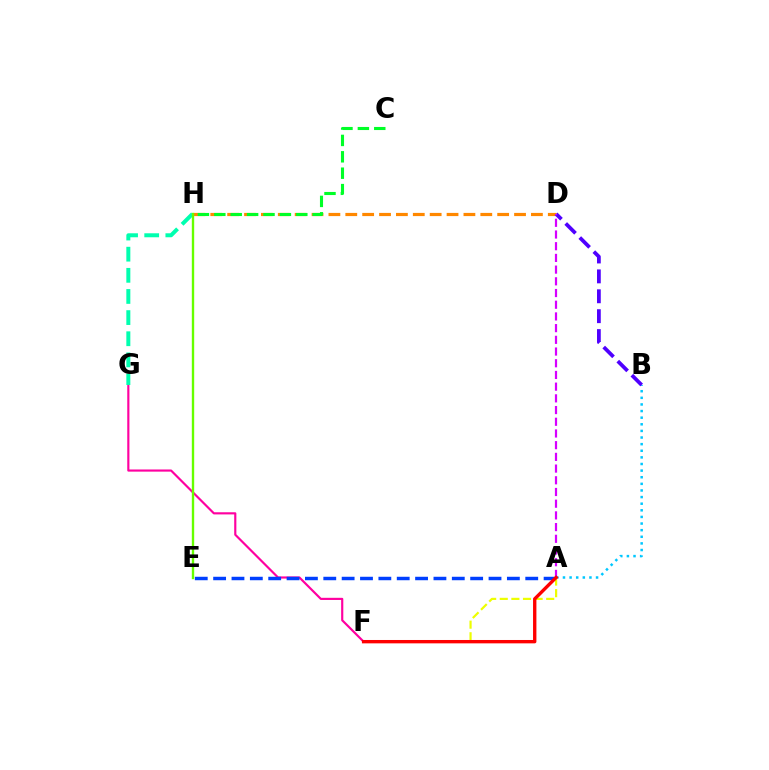{('F', 'G'): [{'color': '#ff00a0', 'line_style': 'solid', 'thickness': 1.56}], ('D', 'H'): [{'color': '#ff8800', 'line_style': 'dashed', 'thickness': 2.29}], ('A', 'B'): [{'color': '#00c7ff', 'line_style': 'dotted', 'thickness': 1.8}], ('B', 'D'): [{'color': '#4f00ff', 'line_style': 'dashed', 'thickness': 2.7}], ('A', 'E'): [{'color': '#003fff', 'line_style': 'dashed', 'thickness': 2.49}], ('A', 'F'): [{'color': '#eeff00', 'line_style': 'dashed', 'thickness': 1.58}, {'color': '#ff0000', 'line_style': 'solid', 'thickness': 2.42}], ('A', 'D'): [{'color': '#d600ff', 'line_style': 'dashed', 'thickness': 1.59}], ('C', 'H'): [{'color': '#00ff27', 'line_style': 'dashed', 'thickness': 2.23}], ('G', 'H'): [{'color': '#00ffaf', 'line_style': 'dashed', 'thickness': 2.87}], ('E', 'H'): [{'color': '#66ff00', 'line_style': 'solid', 'thickness': 1.7}]}